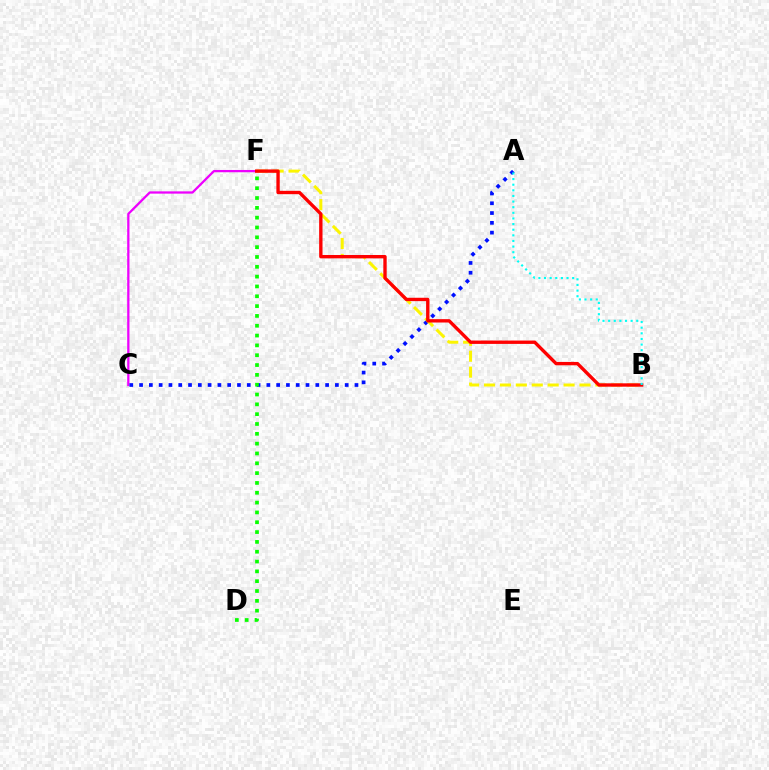{('C', 'F'): [{'color': '#ee00ff', 'line_style': 'solid', 'thickness': 1.64}], ('A', 'C'): [{'color': '#0010ff', 'line_style': 'dotted', 'thickness': 2.66}], ('D', 'F'): [{'color': '#08ff00', 'line_style': 'dotted', 'thickness': 2.67}], ('B', 'F'): [{'color': '#fcf500', 'line_style': 'dashed', 'thickness': 2.16}, {'color': '#ff0000', 'line_style': 'solid', 'thickness': 2.42}], ('A', 'B'): [{'color': '#00fff6', 'line_style': 'dotted', 'thickness': 1.53}]}